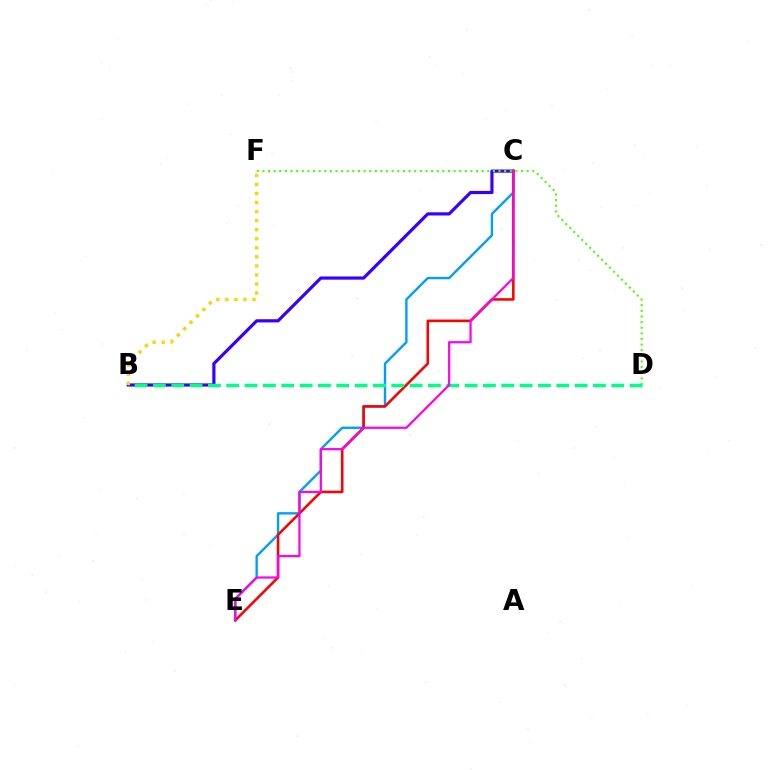{('B', 'C'): [{'color': '#3700ff', 'line_style': 'solid', 'thickness': 2.3}], ('D', 'F'): [{'color': '#4fff00', 'line_style': 'dotted', 'thickness': 1.53}], ('C', 'E'): [{'color': '#009eff', 'line_style': 'solid', 'thickness': 1.71}, {'color': '#ff0000', 'line_style': 'solid', 'thickness': 1.84}, {'color': '#ff00ed', 'line_style': 'solid', 'thickness': 1.59}], ('B', 'D'): [{'color': '#00ff86', 'line_style': 'dashed', 'thickness': 2.49}], ('B', 'F'): [{'color': '#ffd500', 'line_style': 'dotted', 'thickness': 2.46}]}